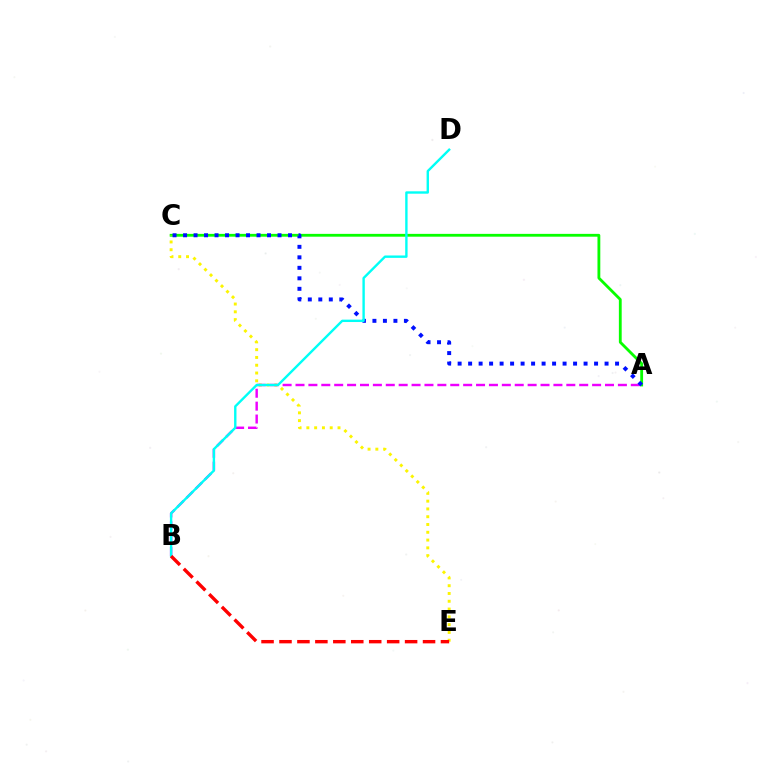{('A', 'C'): [{'color': '#08ff00', 'line_style': 'solid', 'thickness': 2.03}, {'color': '#0010ff', 'line_style': 'dotted', 'thickness': 2.85}], ('C', 'E'): [{'color': '#fcf500', 'line_style': 'dotted', 'thickness': 2.12}], ('A', 'B'): [{'color': '#ee00ff', 'line_style': 'dashed', 'thickness': 1.75}], ('B', 'D'): [{'color': '#00fff6', 'line_style': 'solid', 'thickness': 1.72}], ('B', 'E'): [{'color': '#ff0000', 'line_style': 'dashed', 'thickness': 2.44}]}